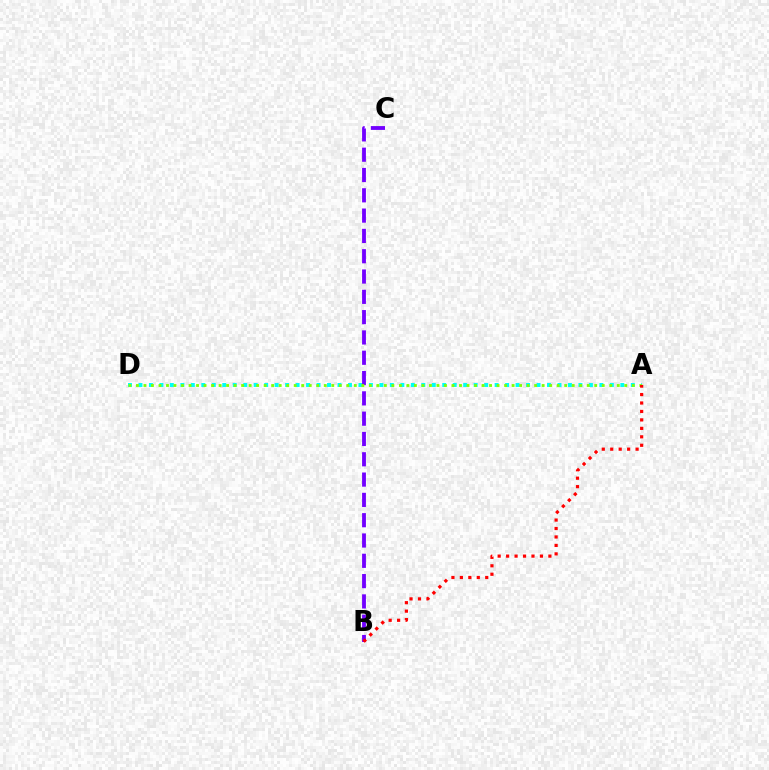{('A', 'D'): [{'color': '#00fff6', 'line_style': 'dotted', 'thickness': 2.85}, {'color': '#84ff00', 'line_style': 'dotted', 'thickness': 2.04}], ('B', 'C'): [{'color': '#7200ff', 'line_style': 'dashed', 'thickness': 2.76}], ('A', 'B'): [{'color': '#ff0000', 'line_style': 'dotted', 'thickness': 2.3}]}